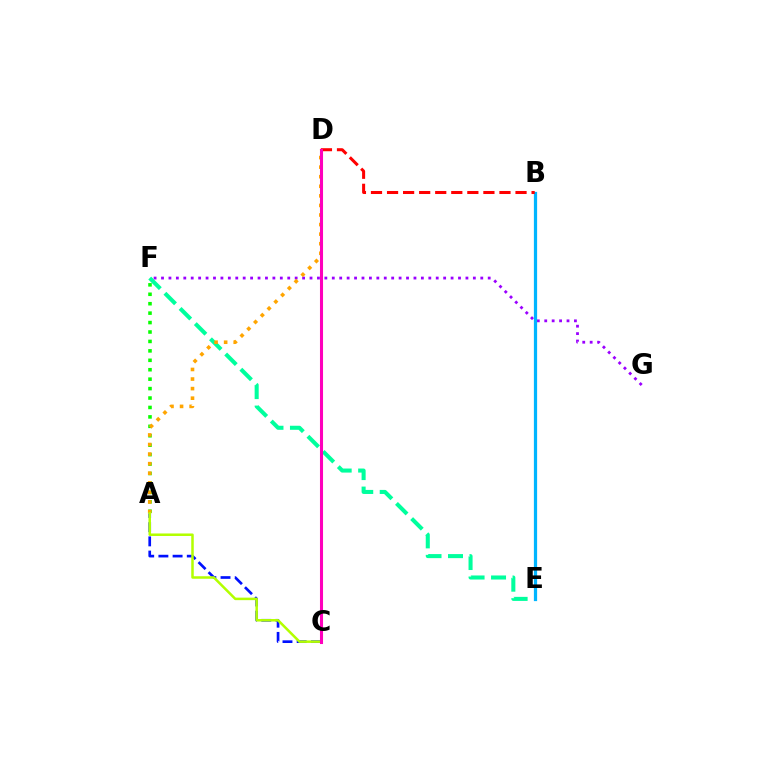{('A', 'C'): [{'color': '#0010ff', 'line_style': 'dashed', 'thickness': 1.93}, {'color': '#b3ff00', 'line_style': 'solid', 'thickness': 1.81}], ('A', 'F'): [{'color': '#08ff00', 'line_style': 'dotted', 'thickness': 2.56}], ('F', 'G'): [{'color': '#9b00ff', 'line_style': 'dotted', 'thickness': 2.02}], ('E', 'F'): [{'color': '#00ff9d', 'line_style': 'dashed', 'thickness': 2.92}], ('B', 'E'): [{'color': '#00b5ff', 'line_style': 'solid', 'thickness': 2.33}], ('A', 'D'): [{'color': '#ffa500', 'line_style': 'dotted', 'thickness': 2.6}], ('B', 'D'): [{'color': '#ff0000', 'line_style': 'dashed', 'thickness': 2.18}], ('C', 'D'): [{'color': '#ff00bd', 'line_style': 'solid', 'thickness': 2.2}]}